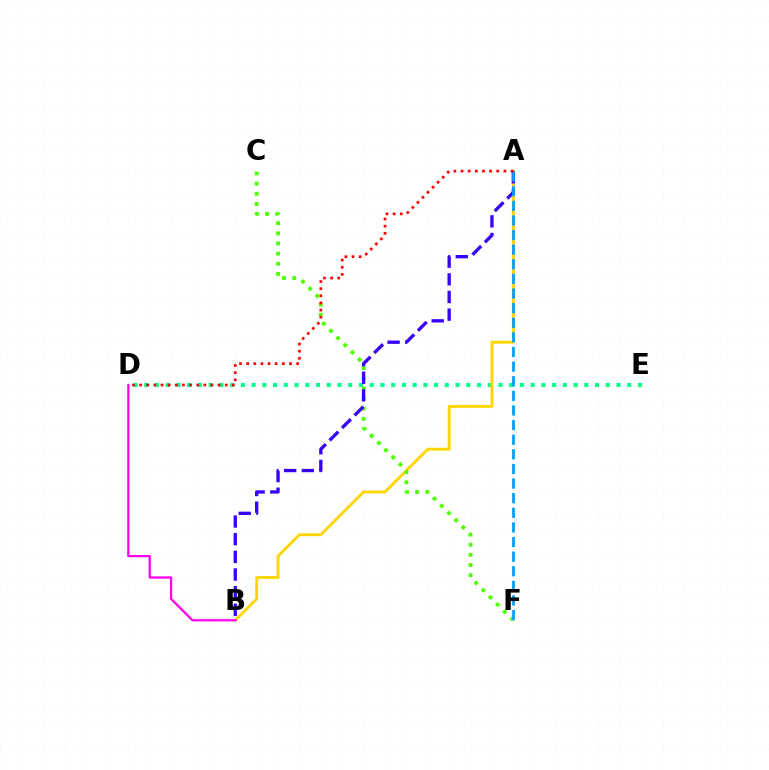{('D', 'E'): [{'color': '#00ff86', 'line_style': 'dotted', 'thickness': 2.92}], ('A', 'B'): [{'color': '#ffd500', 'line_style': 'solid', 'thickness': 2.06}, {'color': '#3700ff', 'line_style': 'dashed', 'thickness': 2.4}], ('C', 'F'): [{'color': '#4fff00', 'line_style': 'dotted', 'thickness': 2.76}], ('A', 'F'): [{'color': '#009eff', 'line_style': 'dashed', 'thickness': 1.99}], ('A', 'D'): [{'color': '#ff0000', 'line_style': 'dotted', 'thickness': 1.94}], ('B', 'D'): [{'color': '#ff00ed', 'line_style': 'solid', 'thickness': 1.62}]}